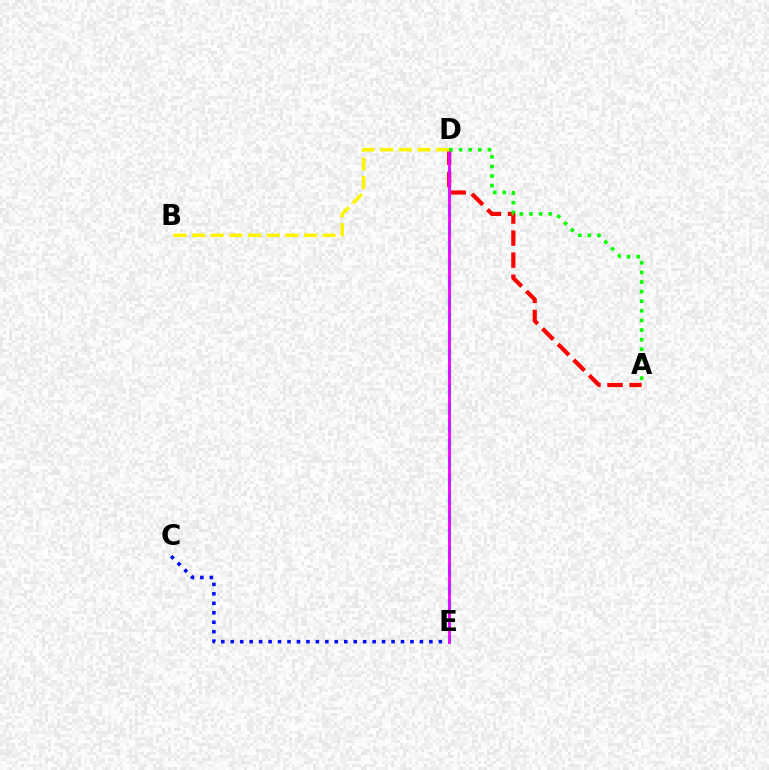{('C', 'E'): [{'color': '#0010ff', 'line_style': 'dotted', 'thickness': 2.57}], ('D', 'E'): [{'color': '#00fff6', 'line_style': 'dashed', 'thickness': 2.44}, {'color': '#ee00ff', 'line_style': 'solid', 'thickness': 2.02}], ('A', 'D'): [{'color': '#ff0000', 'line_style': 'dashed', 'thickness': 3.0}, {'color': '#08ff00', 'line_style': 'dotted', 'thickness': 2.61}], ('B', 'D'): [{'color': '#fcf500', 'line_style': 'dashed', 'thickness': 2.53}]}